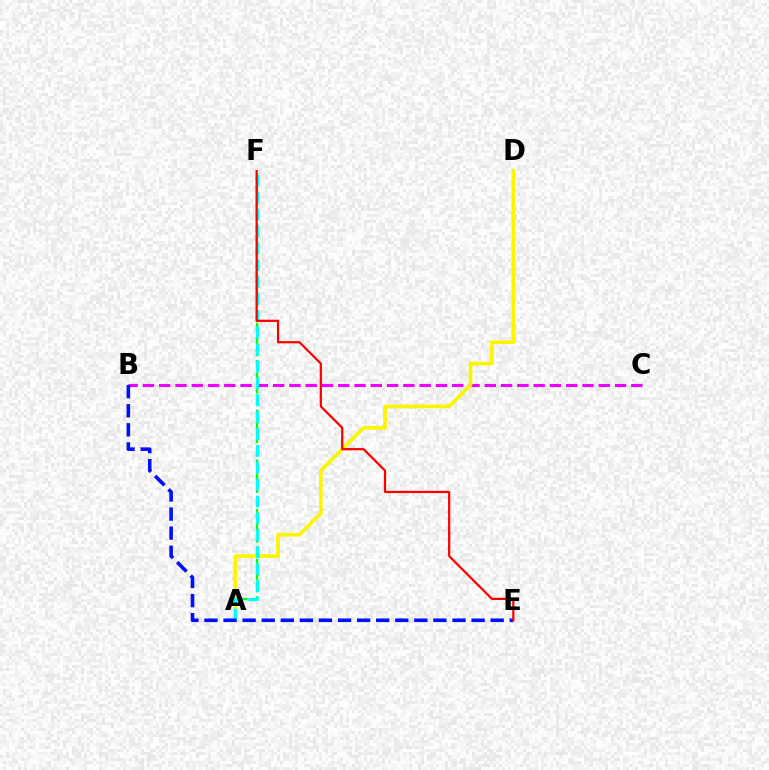{('A', 'F'): [{'color': '#08ff00', 'line_style': 'dashed', 'thickness': 1.69}, {'color': '#00fff6', 'line_style': 'dashed', 'thickness': 2.29}], ('B', 'C'): [{'color': '#ee00ff', 'line_style': 'dashed', 'thickness': 2.21}], ('A', 'D'): [{'color': '#fcf500', 'line_style': 'solid', 'thickness': 2.65}], ('B', 'E'): [{'color': '#0010ff', 'line_style': 'dashed', 'thickness': 2.59}], ('E', 'F'): [{'color': '#ff0000', 'line_style': 'solid', 'thickness': 1.6}]}